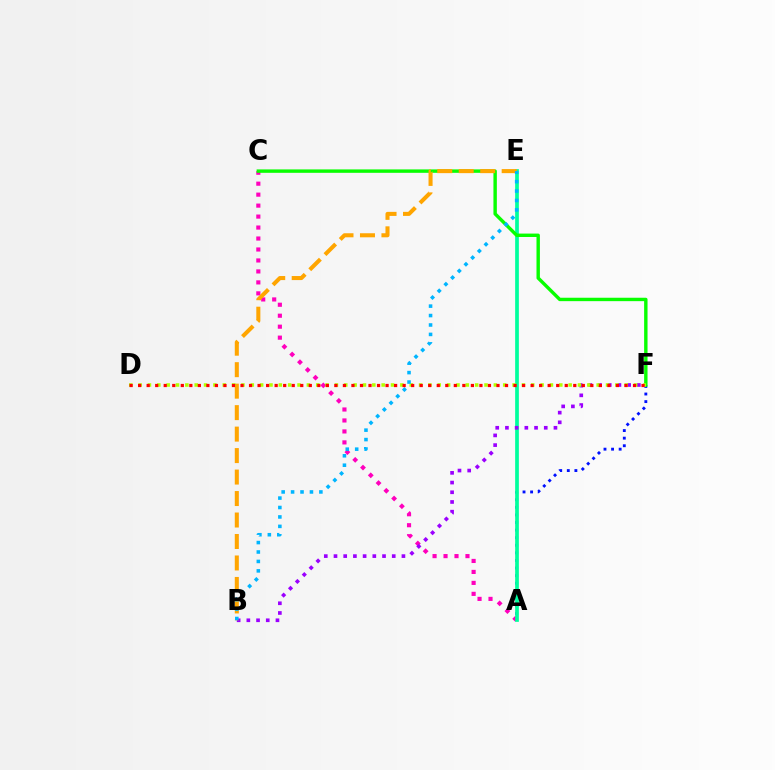{('A', 'F'): [{'color': '#0010ff', 'line_style': 'dotted', 'thickness': 2.06}], ('A', 'C'): [{'color': '#ff00bd', 'line_style': 'dotted', 'thickness': 2.98}], ('A', 'E'): [{'color': '#00ff9d', 'line_style': 'solid', 'thickness': 2.67}], ('B', 'F'): [{'color': '#9b00ff', 'line_style': 'dotted', 'thickness': 2.64}], ('C', 'F'): [{'color': '#08ff00', 'line_style': 'solid', 'thickness': 2.45}], ('B', 'E'): [{'color': '#ffa500', 'line_style': 'dashed', 'thickness': 2.92}, {'color': '#00b5ff', 'line_style': 'dotted', 'thickness': 2.56}], ('D', 'F'): [{'color': '#b3ff00', 'line_style': 'dotted', 'thickness': 2.54}, {'color': '#ff0000', 'line_style': 'dotted', 'thickness': 2.32}]}